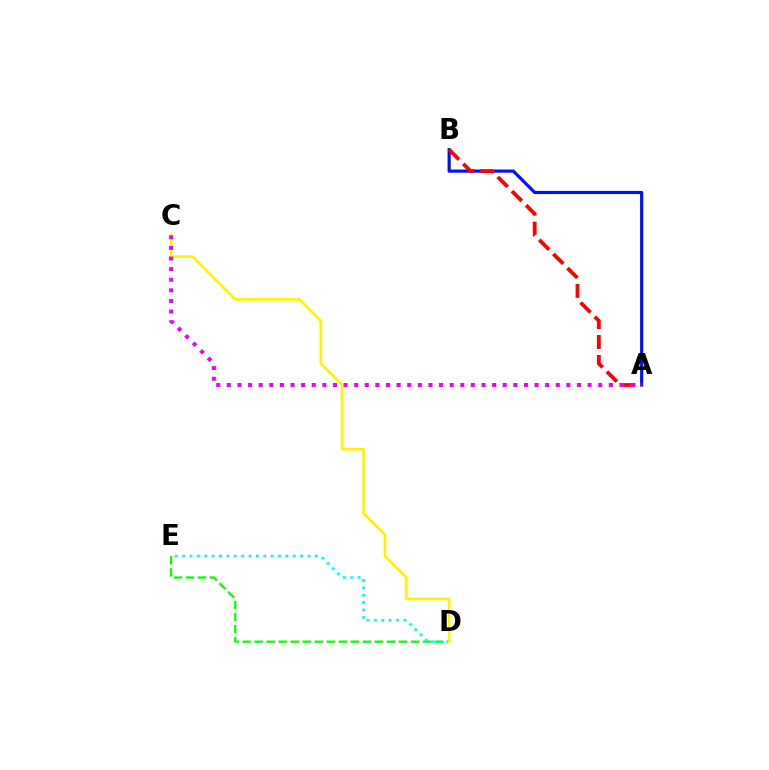{('D', 'E'): [{'color': '#08ff00', 'line_style': 'dashed', 'thickness': 1.64}, {'color': '#00fff6', 'line_style': 'dotted', 'thickness': 2.0}], ('A', 'B'): [{'color': '#0010ff', 'line_style': 'solid', 'thickness': 2.28}, {'color': '#ff0000', 'line_style': 'dashed', 'thickness': 2.72}], ('C', 'D'): [{'color': '#fcf500', 'line_style': 'solid', 'thickness': 1.92}], ('A', 'C'): [{'color': '#ee00ff', 'line_style': 'dotted', 'thickness': 2.88}]}